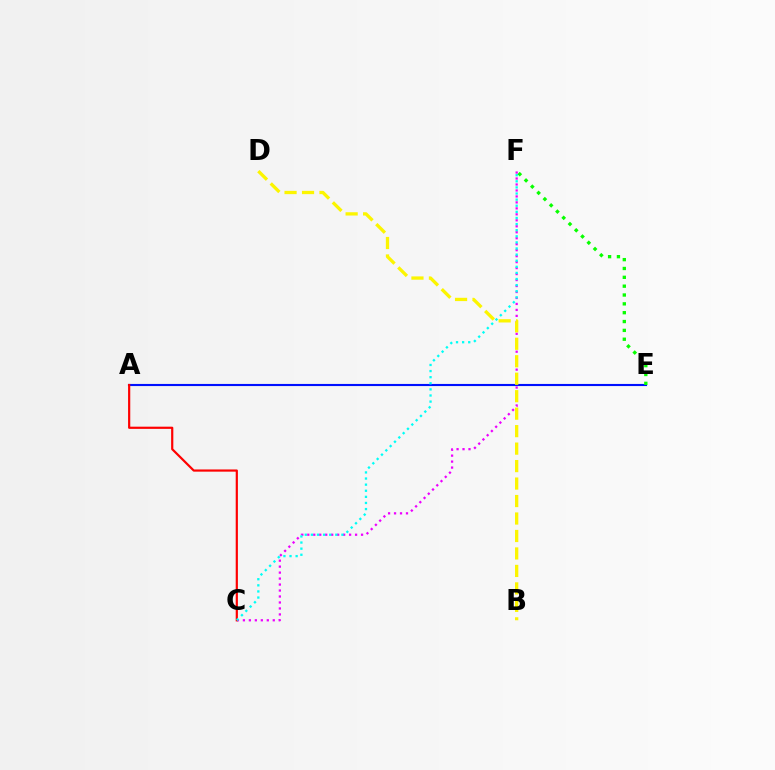{('C', 'F'): [{'color': '#ee00ff', 'line_style': 'dotted', 'thickness': 1.62}, {'color': '#00fff6', 'line_style': 'dotted', 'thickness': 1.66}], ('A', 'E'): [{'color': '#0010ff', 'line_style': 'solid', 'thickness': 1.52}], ('A', 'C'): [{'color': '#ff0000', 'line_style': 'solid', 'thickness': 1.58}], ('E', 'F'): [{'color': '#08ff00', 'line_style': 'dotted', 'thickness': 2.4}], ('B', 'D'): [{'color': '#fcf500', 'line_style': 'dashed', 'thickness': 2.37}]}